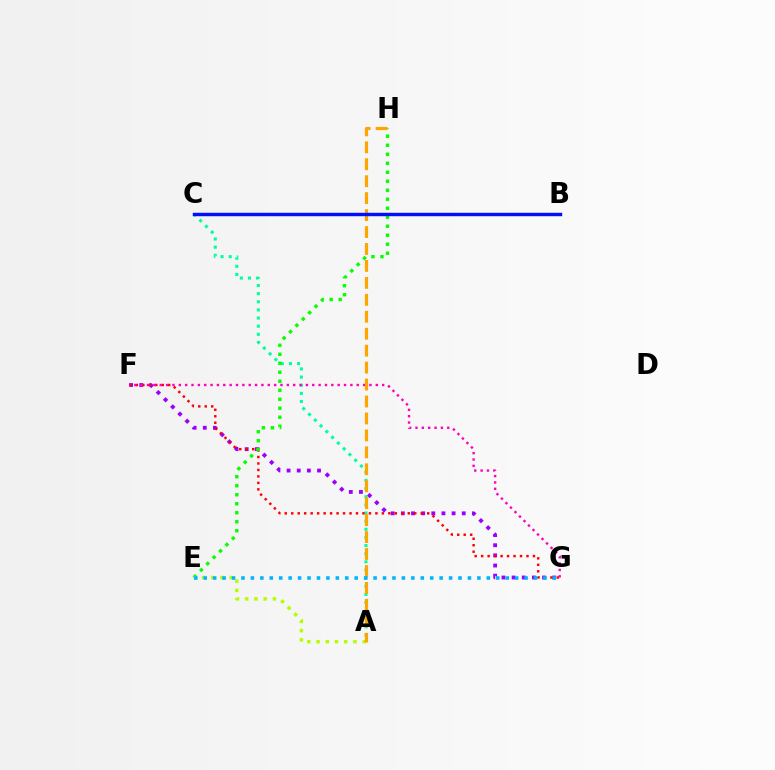{('F', 'G'): [{'color': '#9b00ff', 'line_style': 'dotted', 'thickness': 2.76}, {'color': '#ff0000', 'line_style': 'dotted', 'thickness': 1.76}, {'color': '#ff00bd', 'line_style': 'dotted', 'thickness': 1.73}], ('A', 'C'): [{'color': '#00ff9d', 'line_style': 'dotted', 'thickness': 2.21}], ('E', 'H'): [{'color': '#08ff00', 'line_style': 'dotted', 'thickness': 2.44}], ('A', 'E'): [{'color': '#b3ff00', 'line_style': 'dotted', 'thickness': 2.51}], ('A', 'H'): [{'color': '#ffa500', 'line_style': 'dashed', 'thickness': 2.3}], ('E', 'G'): [{'color': '#00b5ff', 'line_style': 'dotted', 'thickness': 2.56}], ('B', 'C'): [{'color': '#0010ff', 'line_style': 'solid', 'thickness': 2.46}]}